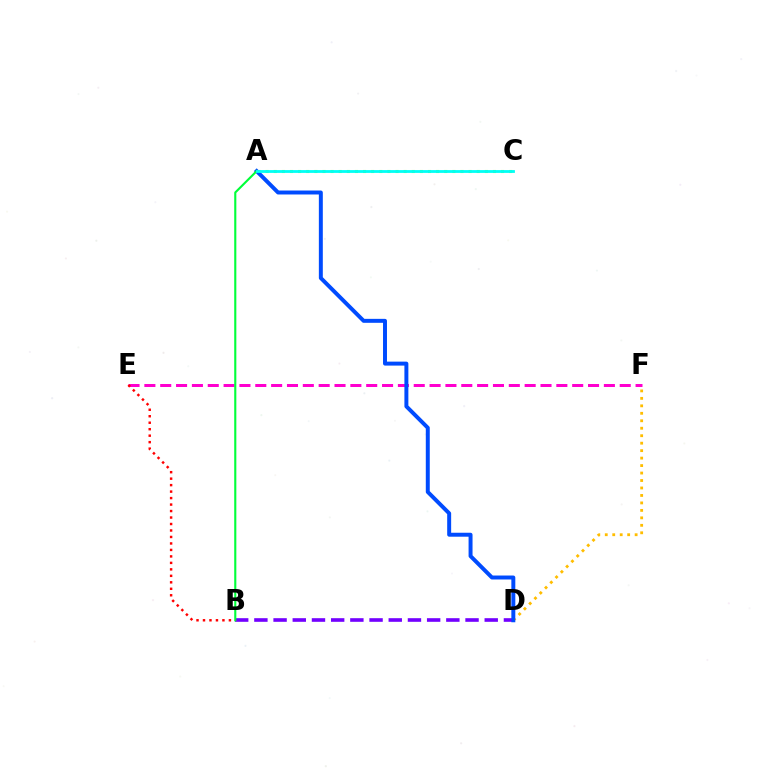{('A', 'C'): [{'color': '#84ff00', 'line_style': 'dotted', 'thickness': 2.21}, {'color': '#00fff6', 'line_style': 'solid', 'thickness': 2.01}], ('E', 'F'): [{'color': '#ff00cf', 'line_style': 'dashed', 'thickness': 2.15}], ('D', 'F'): [{'color': '#ffbd00', 'line_style': 'dotted', 'thickness': 2.03}], ('B', 'D'): [{'color': '#7200ff', 'line_style': 'dashed', 'thickness': 2.61}], ('A', 'D'): [{'color': '#004bff', 'line_style': 'solid', 'thickness': 2.85}], ('A', 'B'): [{'color': '#00ff39', 'line_style': 'solid', 'thickness': 1.52}], ('B', 'E'): [{'color': '#ff0000', 'line_style': 'dotted', 'thickness': 1.76}]}